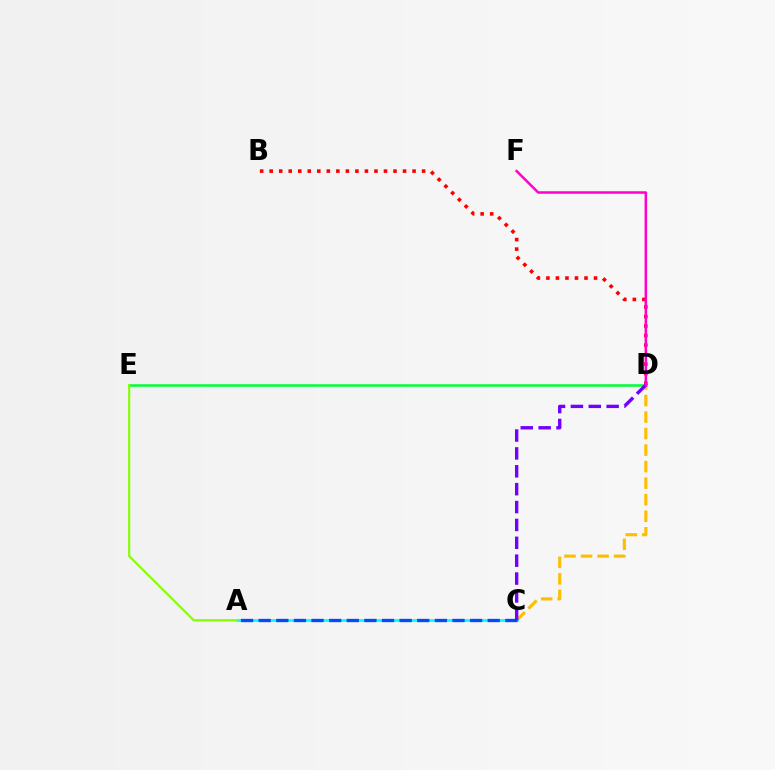{('D', 'E'): [{'color': '#00ff39', 'line_style': 'solid', 'thickness': 1.83}], ('C', 'D'): [{'color': '#ffbd00', 'line_style': 'dashed', 'thickness': 2.25}, {'color': '#7200ff', 'line_style': 'dashed', 'thickness': 2.43}], ('A', 'C'): [{'color': '#00fff6', 'line_style': 'solid', 'thickness': 1.92}, {'color': '#004bff', 'line_style': 'dashed', 'thickness': 2.39}], ('B', 'D'): [{'color': '#ff0000', 'line_style': 'dotted', 'thickness': 2.59}], ('D', 'F'): [{'color': '#ff00cf', 'line_style': 'solid', 'thickness': 1.81}], ('A', 'E'): [{'color': '#84ff00', 'line_style': 'solid', 'thickness': 1.55}]}